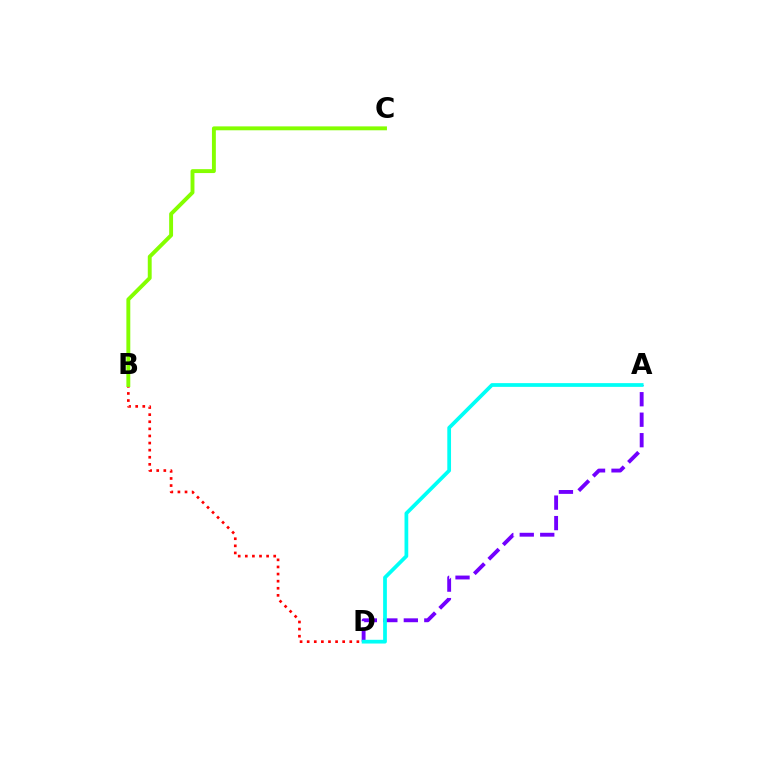{('A', 'D'): [{'color': '#7200ff', 'line_style': 'dashed', 'thickness': 2.78}, {'color': '#00fff6', 'line_style': 'solid', 'thickness': 2.69}], ('B', 'D'): [{'color': '#ff0000', 'line_style': 'dotted', 'thickness': 1.93}], ('B', 'C'): [{'color': '#84ff00', 'line_style': 'solid', 'thickness': 2.81}]}